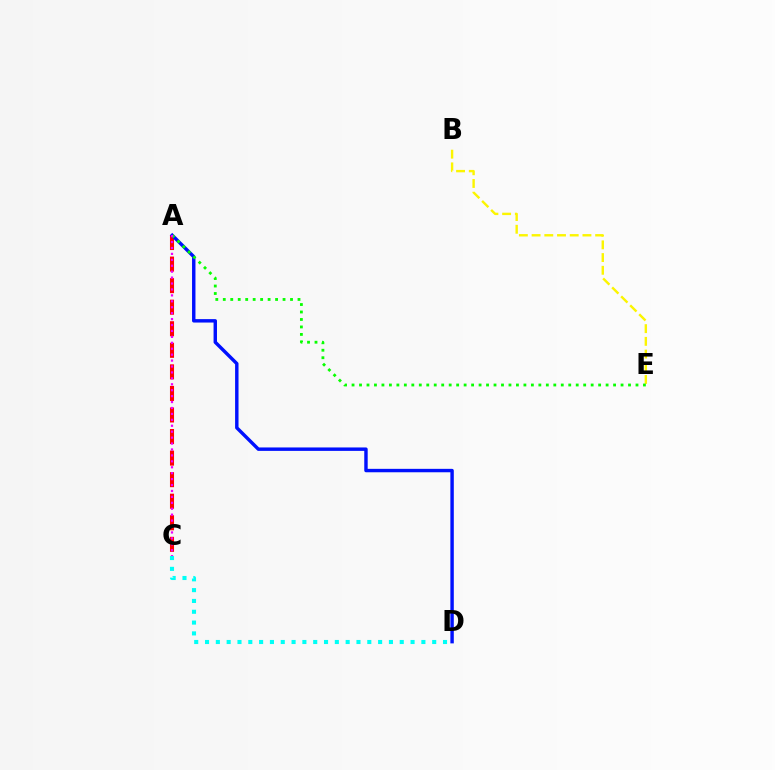{('A', 'C'): [{'color': '#ff0000', 'line_style': 'dashed', 'thickness': 2.93}, {'color': '#ee00ff', 'line_style': 'dotted', 'thickness': 1.61}], ('C', 'D'): [{'color': '#00fff6', 'line_style': 'dotted', 'thickness': 2.94}], ('A', 'D'): [{'color': '#0010ff', 'line_style': 'solid', 'thickness': 2.47}], ('B', 'E'): [{'color': '#fcf500', 'line_style': 'dashed', 'thickness': 1.73}], ('A', 'E'): [{'color': '#08ff00', 'line_style': 'dotted', 'thickness': 2.03}]}